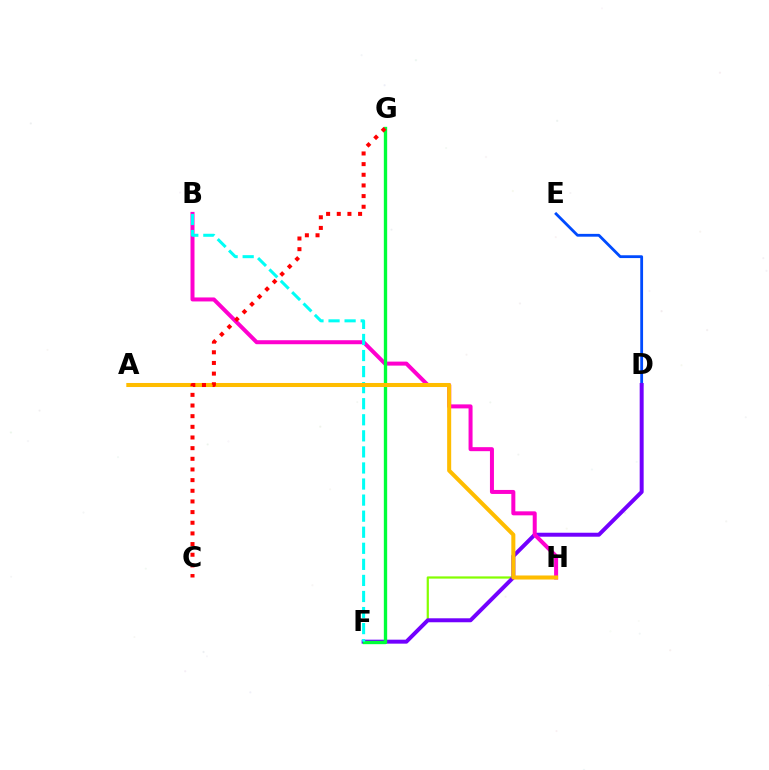{('F', 'H'): [{'color': '#84ff00', 'line_style': 'solid', 'thickness': 1.6}], ('D', 'E'): [{'color': '#004bff', 'line_style': 'solid', 'thickness': 2.02}], ('D', 'F'): [{'color': '#7200ff', 'line_style': 'solid', 'thickness': 2.86}], ('B', 'H'): [{'color': '#ff00cf', 'line_style': 'solid', 'thickness': 2.88}], ('F', 'G'): [{'color': '#00ff39', 'line_style': 'solid', 'thickness': 2.4}], ('B', 'F'): [{'color': '#00fff6', 'line_style': 'dashed', 'thickness': 2.18}], ('A', 'H'): [{'color': '#ffbd00', 'line_style': 'solid', 'thickness': 2.91}], ('C', 'G'): [{'color': '#ff0000', 'line_style': 'dotted', 'thickness': 2.9}]}